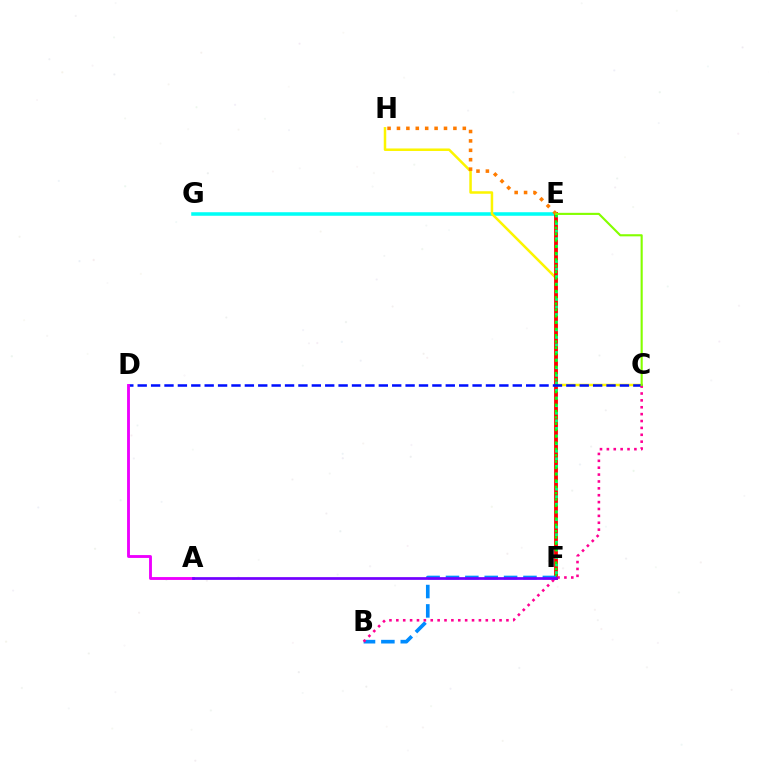{('E', 'G'): [{'color': '#00fff6', 'line_style': 'solid', 'thickness': 2.55}], ('C', 'H'): [{'color': '#fcf500', 'line_style': 'solid', 'thickness': 1.81}], ('E', 'F'): [{'color': '#ff0000', 'line_style': 'solid', 'thickness': 2.74}, {'color': '#00ff74', 'line_style': 'dotted', 'thickness': 2.06}, {'color': '#08ff00', 'line_style': 'dotted', 'thickness': 1.72}], ('C', 'D'): [{'color': '#0010ff', 'line_style': 'dashed', 'thickness': 1.82}], ('B', 'F'): [{'color': '#008cff', 'line_style': 'dashed', 'thickness': 2.63}], ('B', 'C'): [{'color': '#ff0094', 'line_style': 'dotted', 'thickness': 1.87}], ('A', 'D'): [{'color': '#ee00ff', 'line_style': 'solid', 'thickness': 2.07}], ('E', 'H'): [{'color': '#ff7c00', 'line_style': 'dotted', 'thickness': 2.56}], ('A', 'F'): [{'color': '#7200ff', 'line_style': 'solid', 'thickness': 1.96}], ('C', 'E'): [{'color': '#84ff00', 'line_style': 'solid', 'thickness': 1.53}]}